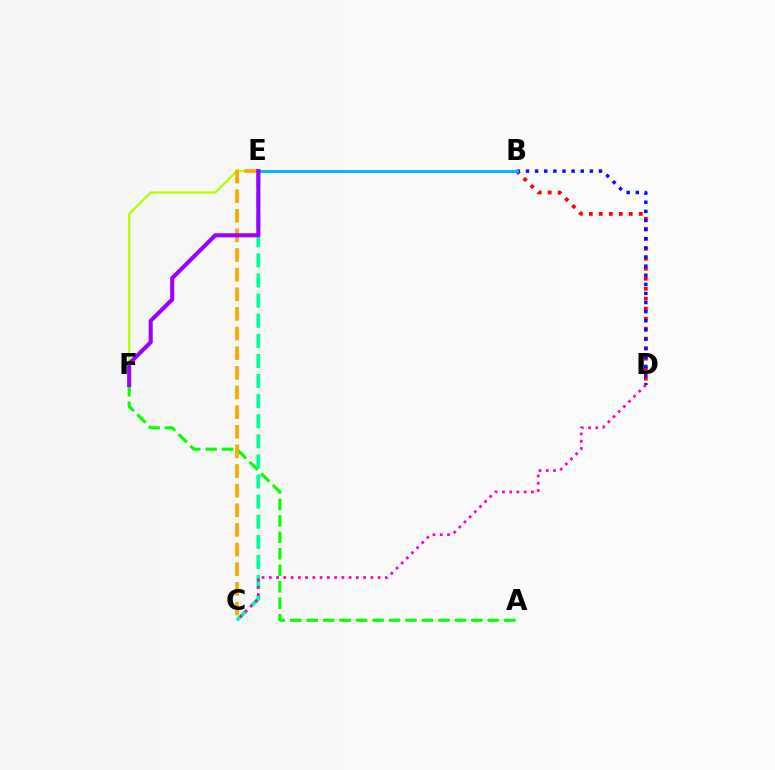{('E', 'F'): [{'color': '#b3ff00', 'line_style': 'solid', 'thickness': 1.63}, {'color': '#9b00ff', 'line_style': 'solid', 'thickness': 2.94}], ('C', 'E'): [{'color': '#00ff9d', 'line_style': 'dashed', 'thickness': 2.73}, {'color': '#ffa500', 'line_style': 'dashed', 'thickness': 2.67}], ('B', 'D'): [{'color': '#ff0000', 'line_style': 'dotted', 'thickness': 2.71}, {'color': '#0010ff', 'line_style': 'dotted', 'thickness': 2.48}], ('A', 'F'): [{'color': '#08ff00', 'line_style': 'dashed', 'thickness': 2.24}], ('B', 'E'): [{'color': '#00b5ff', 'line_style': 'solid', 'thickness': 2.11}], ('C', 'D'): [{'color': '#ff00bd', 'line_style': 'dotted', 'thickness': 1.97}]}